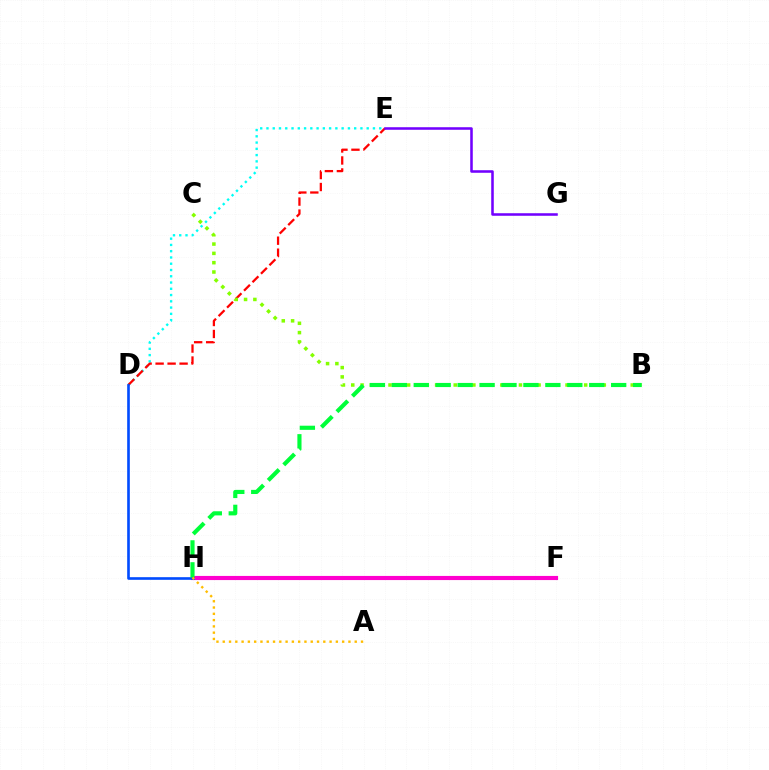{('D', 'E'): [{'color': '#00fff6', 'line_style': 'dotted', 'thickness': 1.7}, {'color': '#ff0000', 'line_style': 'dashed', 'thickness': 1.63}], ('F', 'H'): [{'color': '#ff00cf', 'line_style': 'solid', 'thickness': 2.97}], ('D', 'H'): [{'color': '#004bff', 'line_style': 'solid', 'thickness': 1.89}], ('B', 'C'): [{'color': '#84ff00', 'line_style': 'dotted', 'thickness': 2.53}], ('B', 'H'): [{'color': '#00ff39', 'line_style': 'dashed', 'thickness': 2.98}], ('A', 'H'): [{'color': '#ffbd00', 'line_style': 'dotted', 'thickness': 1.71}], ('E', 'G'): [{'color': '#7200ff', 'line_style': 'solid', 'thickness': 1.83}]}